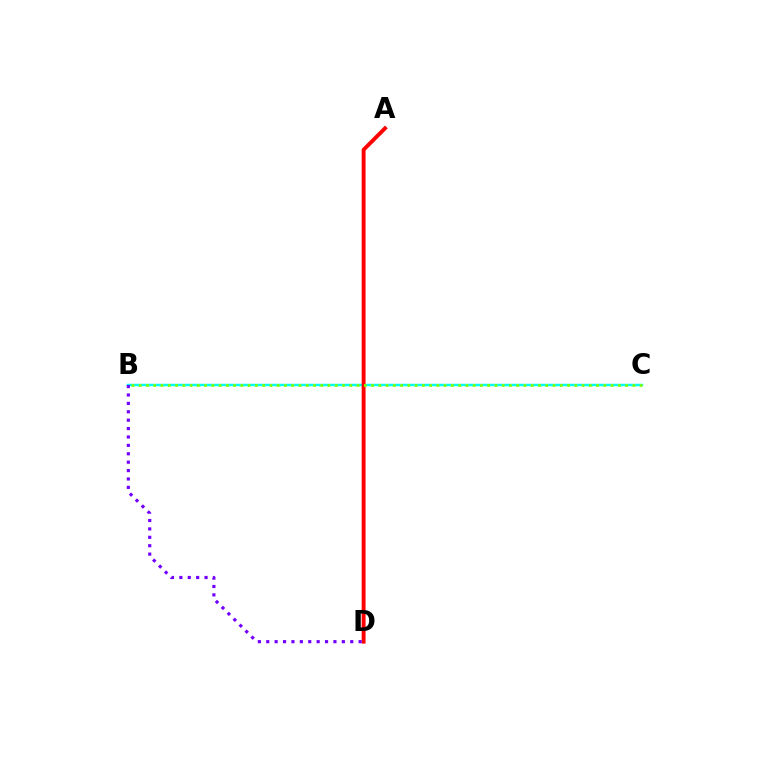{('B', 'C'): [{'color': '#00fff6', 'line_style': 'solid', 'thickness': 1.77}, {'color': '#84ff00', 'line_style': 'dotted', 'thickness': 1.97}], ('A', 'D'): [{'color': '#ff0000', 'line_style': 'solid', 'thickness': 2.81}], ('B', 'D'): [{'color': '#7200ff', 'line_style': 'dotted', 'thickness': 2.28}]}